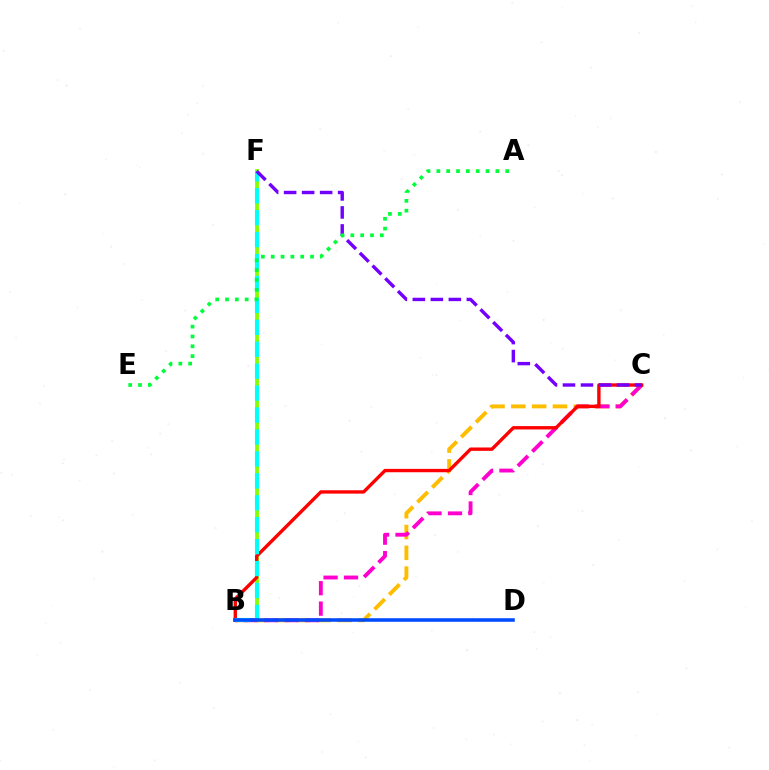{('B', 'F'): [{'color': '#84ff00', 'line_style': 'solid', 'thickness': 2.74}, {'color': '#00fff6', 'line_style': 'dashed', 'thickness': 2.98}], ('B', 'C'): [{'color': '#ffbd00', 'line_style': 'dashed', 'thickness': 2.83}, {'color': '#ff00cf', 'line_style': 'dashed', 'thickness': 2.78}, {'color': '#ff0000', 'line_style': 'solid', 'thickness': 2.42}], ('C', 'F'): [{'color': '#7200ff', 'line_style': 'dashed', 'thickness': 2.45}], ('B', 'D'): [{'color': '#004bff', 'line_style': 'solid', 'thickness': 2.56}], ('A', 'E'): [{'color': '#00ff39', 'line_style': 'dotted', 'thickness': 2.67}]}